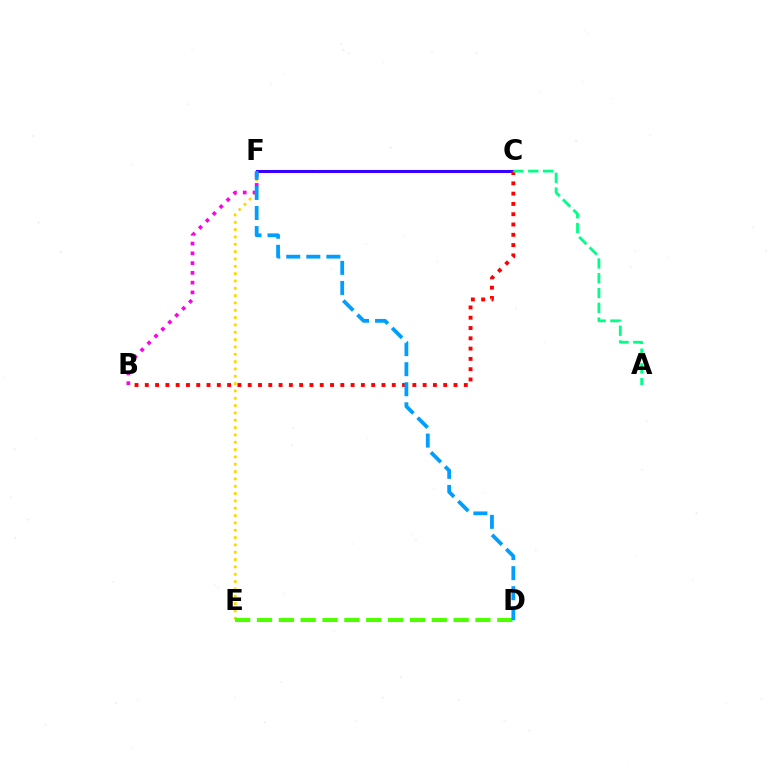{('E', 'F'): [{'color': '#ffd500', 'line_style': 'dotted', 'thickness': 1.99}], ('C', 'F'): [{'color': '#3700ff', 'line_style': 'solid', 'thickness': 2.21}], ('B', 'C'): [{'color': '#ff0000', 'line_style': 'dotted', 'thickness': 2.8}], ('D', 'E'): [{'color': '#4fff00', 'line_style': 'dashed', 'thickness': 2.97}], ('A', 'C'): [{'color': '#00ff86', 'line_style': 'dashed', 'thickness': 2.01}], ('B', 'F'): [{'color': '#ff00ed', 'line_style': 'dotted', 'thickness': 2.66}], ('D', 'F'): [{'color': '#009eff', 'line_style': 'dashed', 'thickness': 2.73}]}